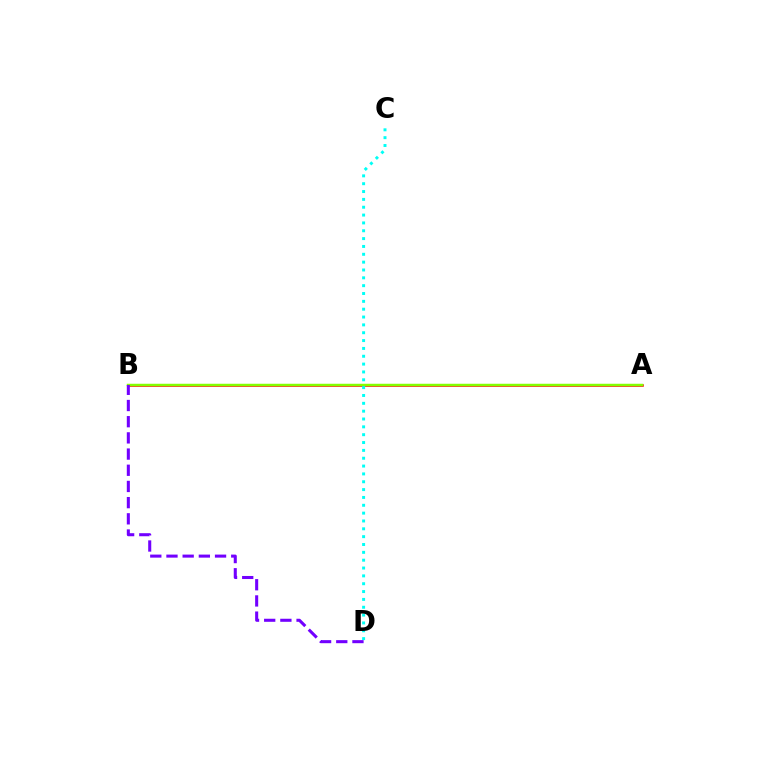{('A', 'B'): [{'color': '#ff0000', 'line_style': 'solid', 'thickness': 1.82}, {'color': '#84ff00', 'line_style': 'solid', 'thickness': 1.78}], ('C', 'D'): [{'color': '#00fff6', 'line_style': 'dotted', 'thickness': 2.13}], ('B', 'D'): [{'color': '#7200ff', 'line_style': 'dashed', 'thickness': 2.2}]}